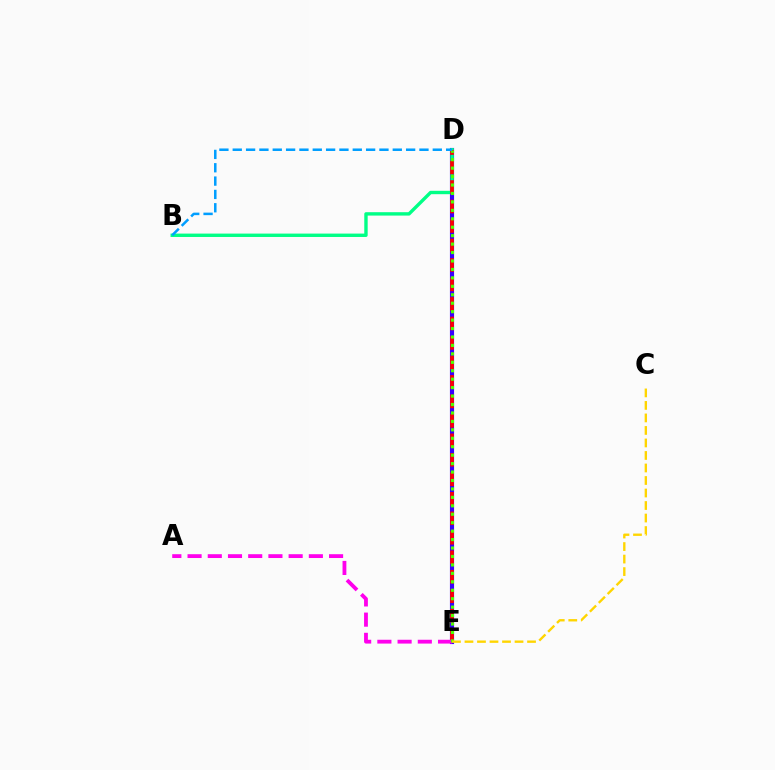{('D', 'E'): [{'color': '#3700ff', 'line_style': 'solid', 'thickness': 2.98}, {'color': '#ff0000', 'line_style': 'dashed', 'thickness': 2.65}, {'color': '#4fff00', 'line_style': 'dotted', 'thickness': 2.29}], ('B', 'D'): [{'color': '#00ff86', 'line_style': 'solid', 'thickness': 2.44}, {'color': '#009eff', 'line_style': 'dashed', 'thickness': 1.81}], ('A', 'E'): [{'color': '#ff00ed', 'line_style': 'dashed', 'thickness': 2.75}], ('C', 'E'): [{'color': '#ffd500', 'line_style': 'dashed', 'thickness': 1.7}]}